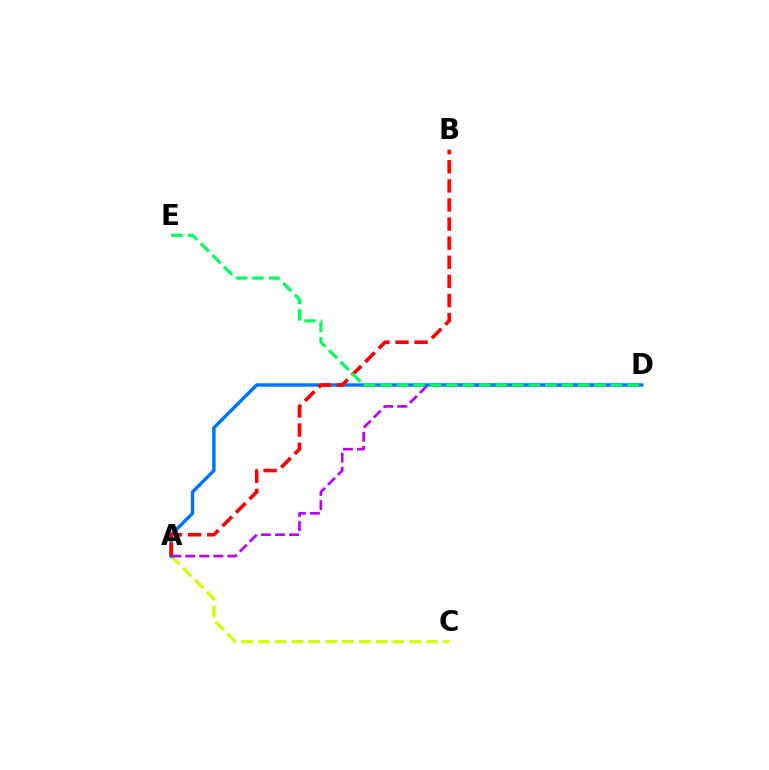{('A', 'C'): [{'color': '#d1ff00', 'line_style': 'dashed', 'thickness': 2.29}], ('A', 'D'): [{'color': '#b900ff', 'line_style': 'dashed', 'thickness': 1.91}, {'color': '#0074ff', 'line_style': 'solid', 'thickness': 2.47}], ('A', 'B'): [{'color': '#ff0000', 'line_style': 'dashed', 'thickness': 2.59}], ('D', 'E'): [{'color': '#00ff5c', 'line_style': 'dashed', 'thickness': 2.24}]}